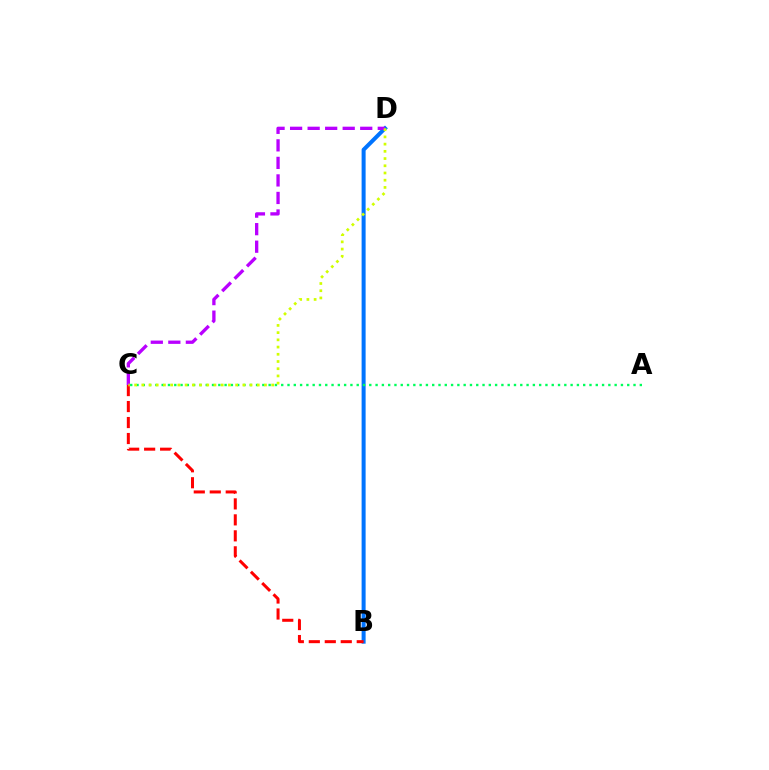{('B', 'D'): [{'color': '#0074ff', 'line_style': 'solid', 'thickness': 2.89}], ('A', 'C'): [{'color': '#00ff5c', 'line_style': 'dotted', 'thickness': 1.71}], ('C', 'D'): [{'color': '#b900ff', 'line_style': 'dashed', 'thickness': 2.38}, {'color': '#d1ff00', 'line_style': 'dotted', 'thickness': 1.96}], ('B', 'C'): [{'color': '#ff0000', 'line_style': 'dashed', 'thickness': 2.17}]}